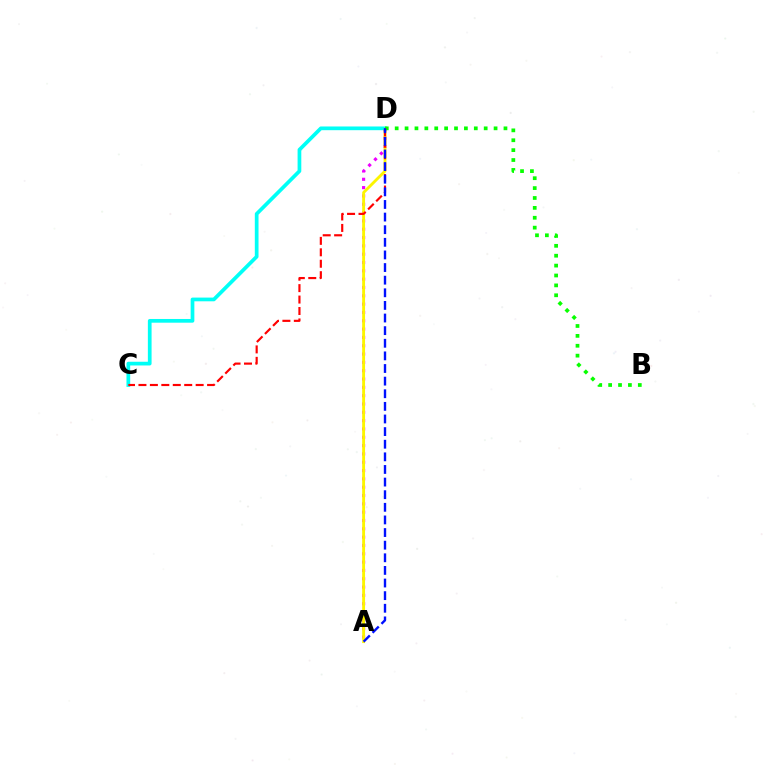{('A', 'D'): [{'color': '#ee00ff', 'line_style': 'dotted', 'thickness': 2.26}, {'color': '#fcf500', 'line_style': 'solid', 'thickness': 2.06}, {'color': '#0010ff', 'line_style': 'dashed', 'thickness': 1.71}], ('C', 'D'): [{'color': '#00fff6', 'line_style': 'solid', 'thickness': 2.67}, {'color': '#ff0000', 'line_style': 'dashed', 'thickness': 1.55}], ('B', 'D'): [{'color': '#08ff00', 'line_style': 'dotted', 'thickness': 2.69}]}